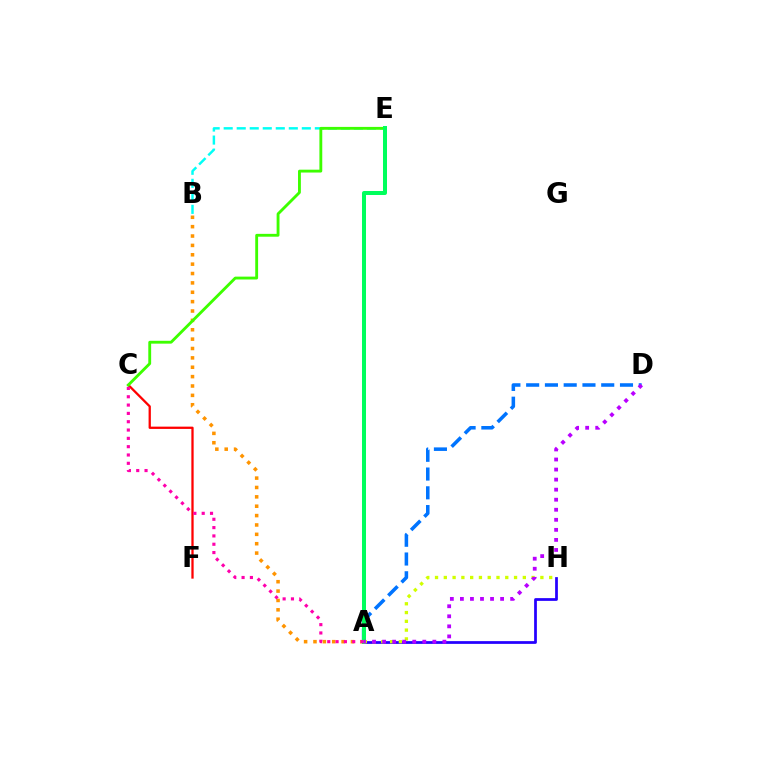{('A', 'B'): [{'color': '#ff9400', 'line_style': 'dotted', 'thickness': 2.55}], ('A', 'H'): [{'color': '#2500ff', 'line_style': 'solid', 'thickness': 1.98}, {'color': '#d1ff00', 'line_style': 'dotted', 'thickness': 2.39}], ('C', 'F'): [{'color': '#ff0000', 'line_style': 'solid', 'thickness': 1.64}], ('B', 'E'): [{'color': '#00fff6', 'line_style': 'dashed', 'thickness': 1.77}], ('A', 'D'): [{'color': '#0074ff', 'line_style': 'dashed', 'thickness': 2.55}, {'color': '#b900ff', 'line_style': 'dotted', 'thickness': 2.73}], ('C', 'E'): [{'color': '#3dff00', 'line_style': 'solid', 'thickness': 2.06}], ('A', 'E'): [{'color': '#00ff5c', 'line_style': 'solid', 'thickness': 2.89}], ('A', 'C'): [{'color': '#ff00ac', 'line_style': 'dotted', 'thickness': 2.26}]}